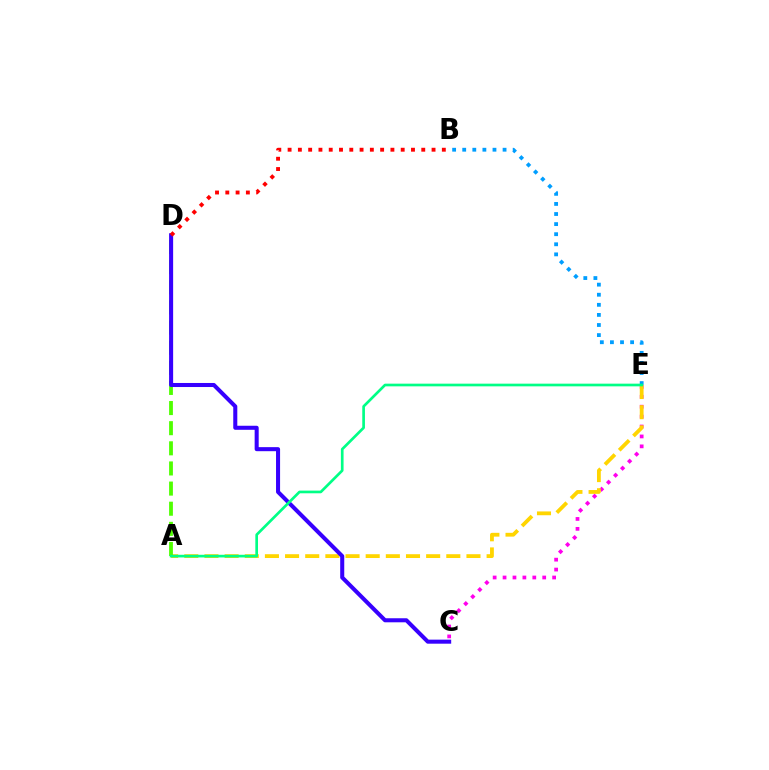{('C', 'E'): [{'color': '#ff00ed', 'line_style': 'dotted', 'thickness': 2.69}], ('A', 'E'): [{'color': '#ffd500', 'line_style': 'dashed', 'thickness': 2.74}, {'color': '#00ff86', 'line_style': 'solid', 'thickness': 1.93}], ('A', 'D'): [{'color': '#4fff00', 'line_style': 'dashed', 'thickness': 2.73}], ('B', 'E'): [{'color': '#009eff', 'line_style': 'dotted', 'thickness': 2.74}], ('C', 'D'): [{'color': '#3700ff', 'line_style': 'solid', 'thickness': 2.91}], ('B', 'D'): [{'color': '#ff0000', 'line_style': 'dotted', 'thickness': 2.79}]}